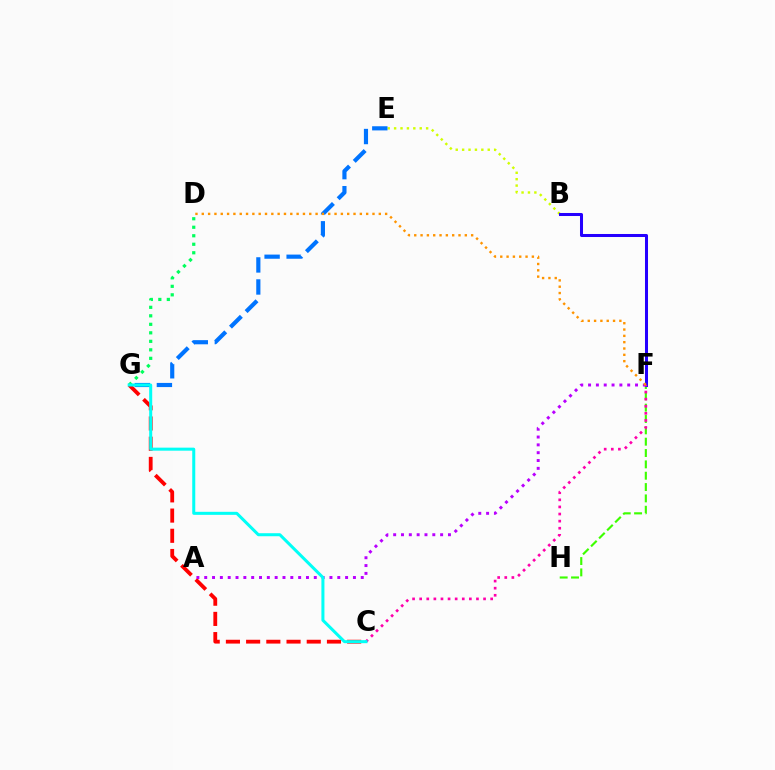{('F', 'H'): [{'color': '#3dff00', 'line_style': 'dashed', 'thickness': 1.54}], ('B', 'E'): [{'color': '#d1ff00', 'line_style': 'dotted', 'thickness': 1.74}], ('C', 'G'): [{'color': '#ff0000', 'line_style': 'dashed', 'thickness': 2.74}, {'color': '#00fff6', 'line_style': 'solid', 'thickness': 2.18}], ('B', 'F'): [{'color': '#2500ff', 'line_style': 'solid', 'thickness': 2.18}], ('E', 'G'): [{'color': '#0074ff', 'line_style': 'dashed', 'thickness': 2.99}], ('A', 'F'): [{'color': '#b900ff', 'line_style': 'dotted', 'thickness': 2.13}], ('C', 'F'): [{'color': '#ff00ac', 'line_style': 'dotted', 'thickness': 1.93}], ('D', 'G'): [{'color': '#00ff5c', 'line_style': 'dotted', 'thickness': 2.31}], ('D', 'F'): [{'color': '#ff9400', 'line_style': 'dotted', 'thickness': 1.72}]}